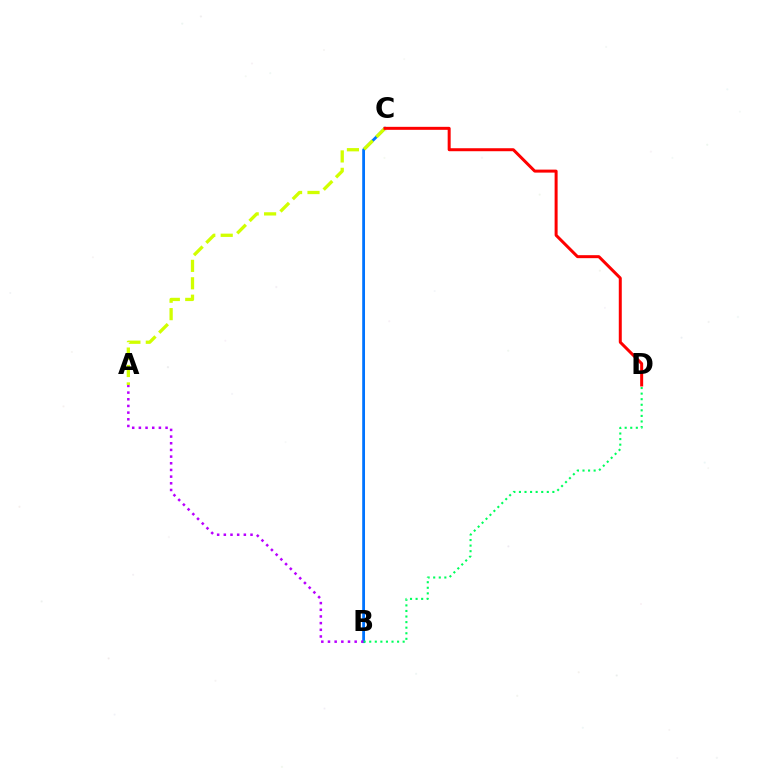{('B', 'C'): [{'color': '#0074ff', 'line_style': 'solid', 'thickness': 2.01}], ('A', 'C'): [{'color': '#d1ff00', 'line_style': 'dashed', 'thickness': 2.37}], ('C', 'D'): [{'color': '#ff0000', 'line_style': 'solid', 'thickness': 2.16}], ('A', 'B'): [{'color': '#b900ff', 'line_style': 'dotted', 'thickness': 1.81}], ('B', 'D'): [{'color': '#00ff5c', 'line_style': 'dotted', 'thickness': 1.51}]}